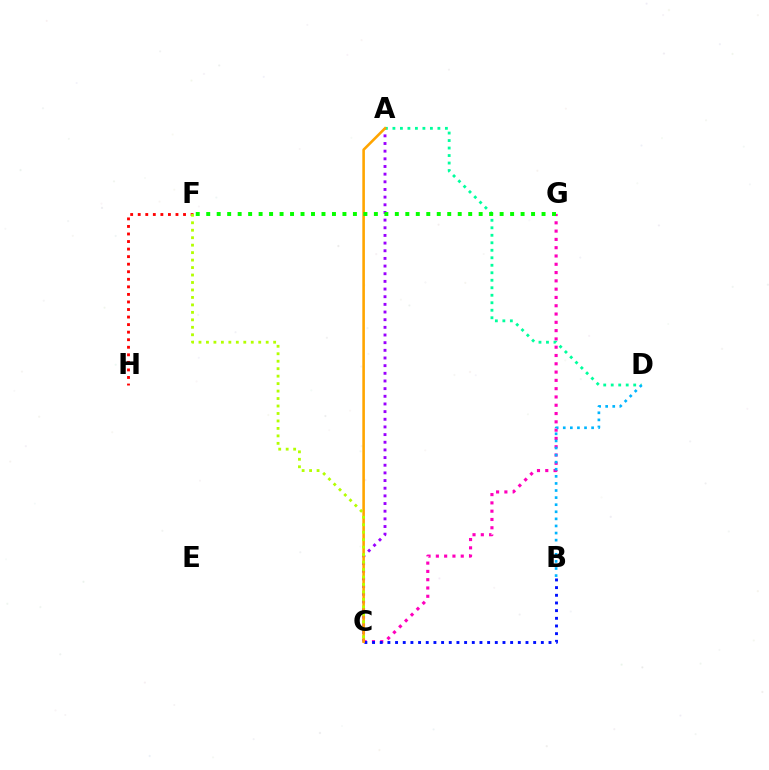{('A', 'C'): [{'color': '#9b00ff', 'line_style': 'dotted', 'thickness': 2.08}, {'color': '#ffa500', 'line_style': 'solid', 'thickness': 1.87}], ('C', 'G'): [{'color': '#ff00bd', 'line_style': 'dotted', 'thickness': 2.25}], ('A', 'D'): [{'color': '#00ff9d', 'line_style': 'dotted', 'thickness': 2.04}], ('B', 'C'): [{'color': '#0010ff', 'line_style': 'dotted', 'thickness': 2.08}], ('B', 'D'): [{'color': '#00b5ff', 'line_style': 'dotted', 'thickness': 1.93}], ('F', 'H'): [{'color': '#ff0000', 'line_style': 'dotted', 'thickness': 2.05}], ('C', 'F'): [{'color': '#b3ff00', 'line_style': 'dotted', 'thickness': 2.03}], ('F', 'G'): [{'color': '#08ff00', 'line_style': 'dotted', 'thickness': 2.85}]}